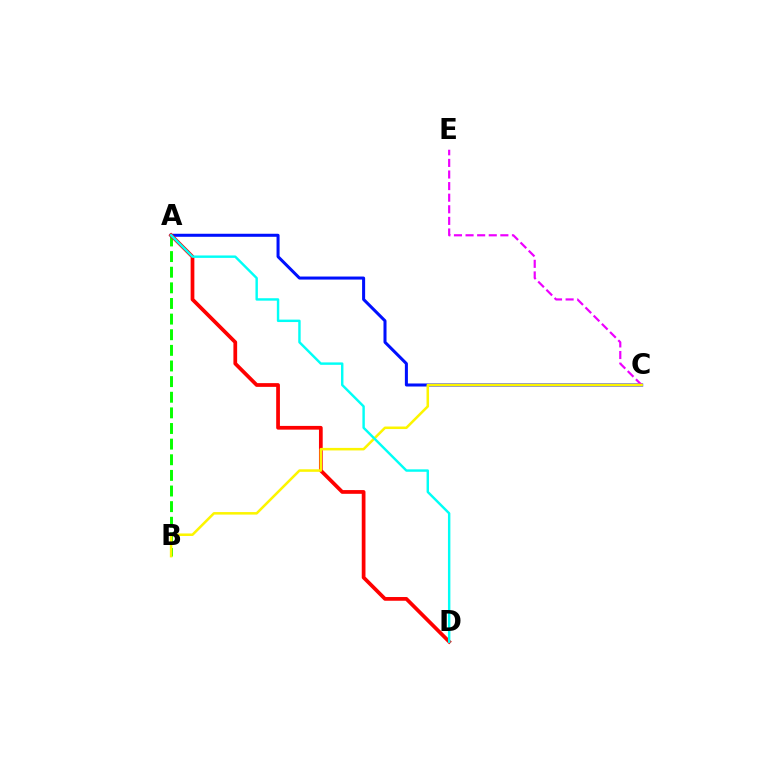{('A', 'C'): [{'color': '#0010ff', 'line_style': 'solid', 'thickness': 2.18}], ('A', 'B'): [{'color': '#08ff00', 'line_style': 'dashed', 'thickness': 2.12}], ('A', 'D'): [{'color': '#ff0000', 'line_style': 'solid', 'thickness': 2.69}, {'color': '#00fff6', 'line_style': 'solid', 'thickness': 1.75}], ('C', 'E'): [{'color': '#ee00ff', 'line_style': 'dashed', 'thickness': 1.58}], ('B', 'C'): [{'color': '#fcf500', 'line_style': 'solid', 'thickness': 1.82}]}